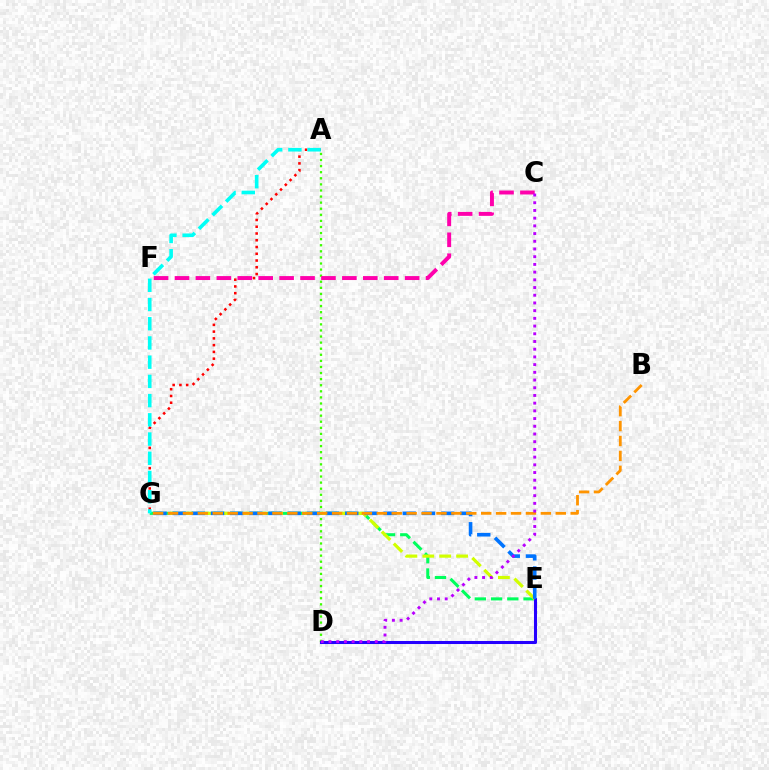{('A', 'D'): [{'color': '#3dff00', 'line_style': 'dotted', 'thickness': 1.65}], ('A', 'G'): [{'color': '#ff0000', 'line_style': 'dotted', 'thickness': 1.84}, {'color': '#00fff6', 'line_style': 'dashed', 'thickness': 2.61}], ('E', 'G'): [{'color': '#00ff5c', 'line_style': 'dashed', 'thickness': 2.21}, {'color': '#d1ff00', 'line_style': 'dashed', 'thickness': 2.29}, {'color': '#0074ff', 'line_style': 'dashed', 'thickness': 2.61}], ('D', 'E'): [{'color': '#2500ff', 'line_style': 'solid', 'thickness': 2.19}], ('C', 'F'): [{'color': '#ff00ac', 'line_style': 'dashed', 'thickness': 2.84}], ('B', 'G'): [{'color': '#ff9400', 'line_style': 'dashed', 'thickness': 2.03}], ('C', 'D'): [{'color': '#b900ff', 'line_style': 'dotted', 'thickness': 2.09}]}